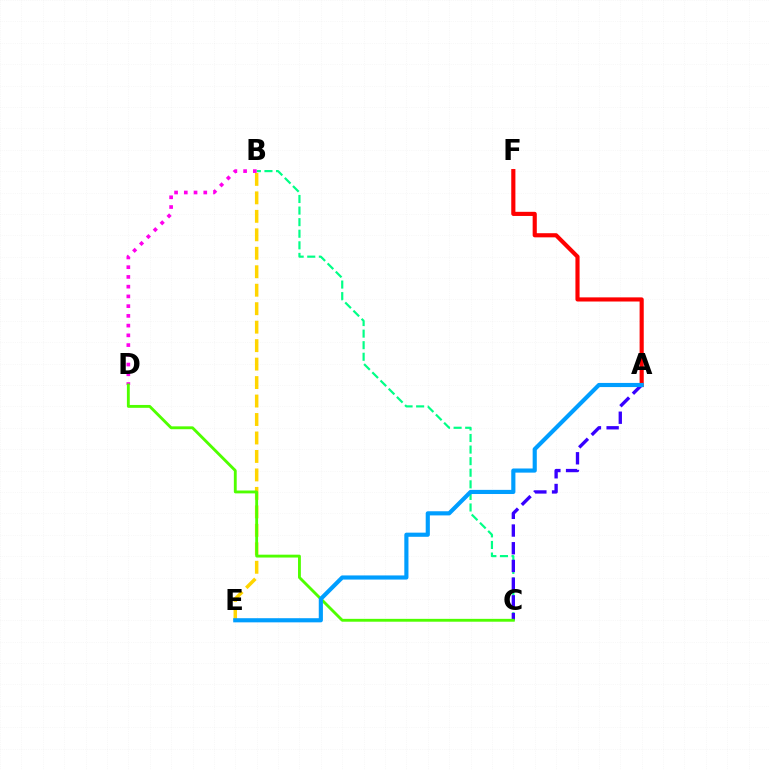{('B', 'C'): [{'color': '#00ff86', 'line_style': 'dashed', 'thickness': 1.57}], ('A', 'F'): [{'color': '#ff0000', 'line_style': 'solid', 'thickness': 2.98}], ('A', 'C'): [{'color': '#3700ff', 'line_style': 'dashed', 'thickness': 2.4}], ('B', 'D'): [{'color': '#ff00ed', 'line_style': 'dotted', 'thickness': 2.65}], ('B', 'E'): [{'color': '#ffd500', 'line_style': 'dashed', 'thickness': 2.51}], ('C', 'D'): [{'color': '#4fff00', 'line_style': 'solid', 'thickness': 2.06}], ('A', 'E'): [{'color': '#009eff', 'line_style': 'solid', 'thickness': 2.98}]}